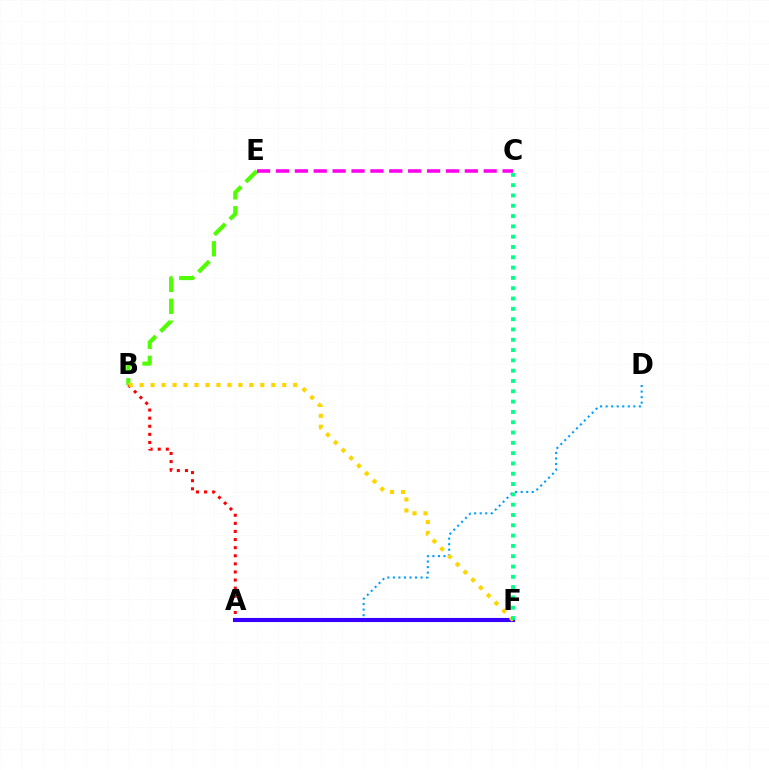{('B', 'E'): [{'color': '#4fff00', 'line_style': 'dashed', 'thickness': 2.98}], ('A', 'B'): [{'color': '#ff0000', 'line_style': 'dotted', 'thickness': 2.2}], ('A', 'D'): [{'color': '#009eff', 'line_style': 'dotted', 'thickness': 1.5}], ('A', 'F'): [{'color': '#3700ff', 'line_style': 'solid', 'thickness': 2.96}], ('B', 'F'): [{'color': '#ffd500', 'line_style': 'dotted', 'thickness': 2.98}], ('C', 'F'): [{'color': '#00ff86', 'line_style': 'dotted', 'thickness': 2.8}], ('C', 'E'): [{'color': '#ff00ed', 'line_style': 'dashed', 'thickness': 2.57}]}